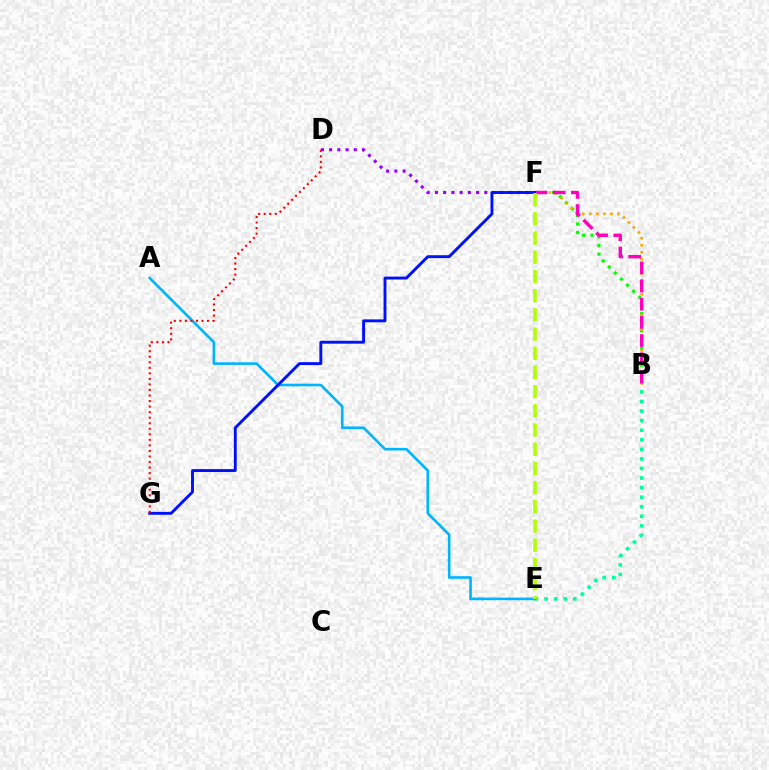{('B', 'F'): [{'color': '#08ff00', 'line_style': 'dotted', 'thickness': 2.33}, {'color': '#ffa500', 'line_style': 'dotted', 'thickness': 1.91}, {'color': '#ff00bd', 'line_style': 'dashed', 'thickness': 2.47}], ('B', 'E'): [{'color': '#00ff9d', 'line_style': 'dotted', 'thickness': 2.6}], ('A', 'E'): [{'color': '#00b5ff', 'line_style': 'solid', 'thickness': 1.89}], ('D', 'F'): [{'color': '#9b00ff', 'line_style': 'dotted', 'thickness': 2.24}], ('F', 'G'): [{'color': '#0010ff', 'line_style': 'solid', 'thickness': 2.09}], ('E', 'F'): [{'color': '#b3ff00', 'line_style': 'dashed', 'thickness': 2.61}], ('D', 'G'): [{'color': '#ff0000', 'line_style': 'dotted', 'thickness': 1.51}]}